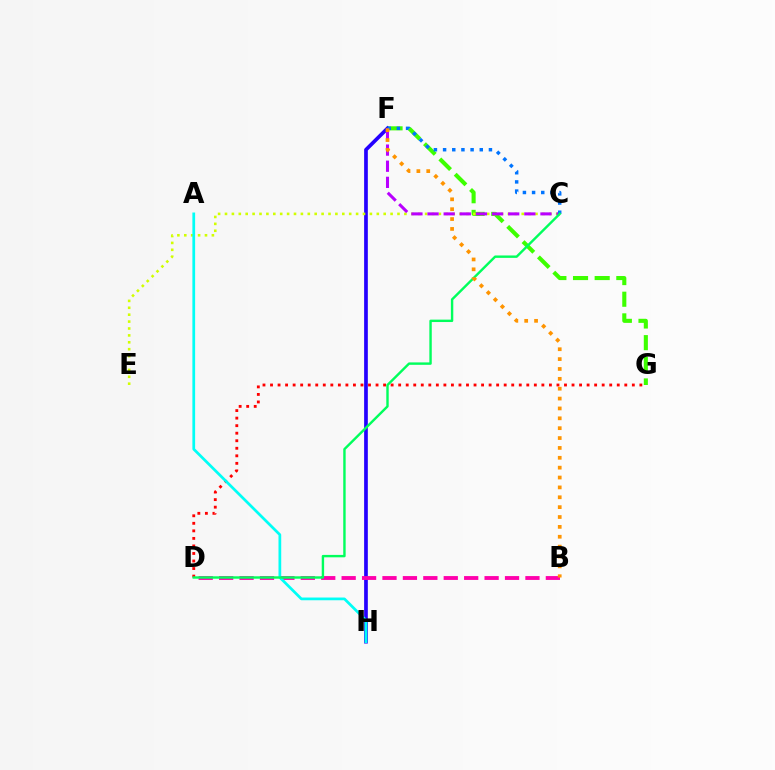{('D', 'G'): [{'color': '#ff0000', 'line_style': 'dotted', 'thickness': 2.05}], ('F', 'G'): [{'color': '#3dff00', 'line_style': 'dashed', 'thickness': 2.94}], ('F', 'H'): [{'color': '#2500ff', 'line_style': 'solid', 'thickness': 2.66}], ('B', 'D'): [{'color': '#ff00ac', 'line_style': 'dashed', 'thickness': 2.77}], ('C', 'E'): [{'color': '#d1ff00', 'line_style': 'dotted', 'thickness': 1.87}], ('C', 'F'): [{'color': '#b900ff', 'line_style': 'dashed', 'thickness': 2.19}, {'color': '#0074ff', 'line_style': 'dotted', 'thickness': 2.49}], ('A', 'H'): [{'color': '#00fff6', 'line_style': 'solid', 'thickness': 1.96}], ('C', 'D'): [{'color': '#00ff5c', 'line_style': 'solid', 'thickness': 1.73}], ('B', 'F'): [{'color': '#ff9400', 'line_style': 'dotted', 'thickness': 2.68}]}